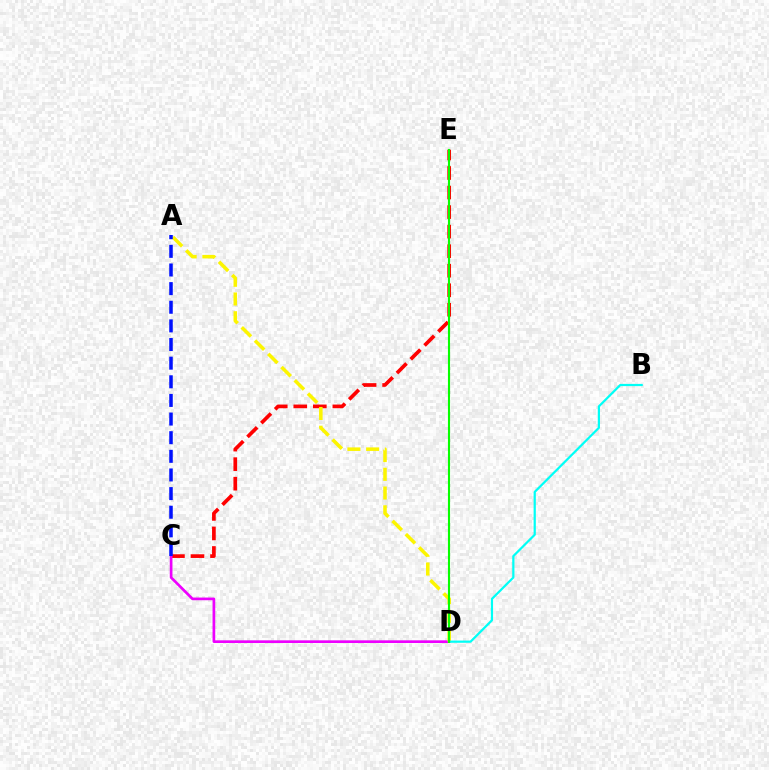{('C', 'E'): [{'color': '#ff0000', 'line_style': 'dashed', 'thickness': 2.65}], ('C', 'D'): [{'color': '#ee00ff', 'line_style': 'solid', 'thickness': 1.93}], ('A', 'D'): [{'color': '#fcf500', 'line_style': 'dashed', 'thickness': 2.55}], ('B', 'D'): [{'color': '#00fff6', 'line_style': 'solid', 'thickness': 1.6}], ('D', 'E'): [{'color': '#08ff00', 'line_style': 'solid', 'thickness': 1.52}], ('A', 'C'): [{'color': '#0010ff', 'line_style': 'dashed', 'thickness': 2.53}]}